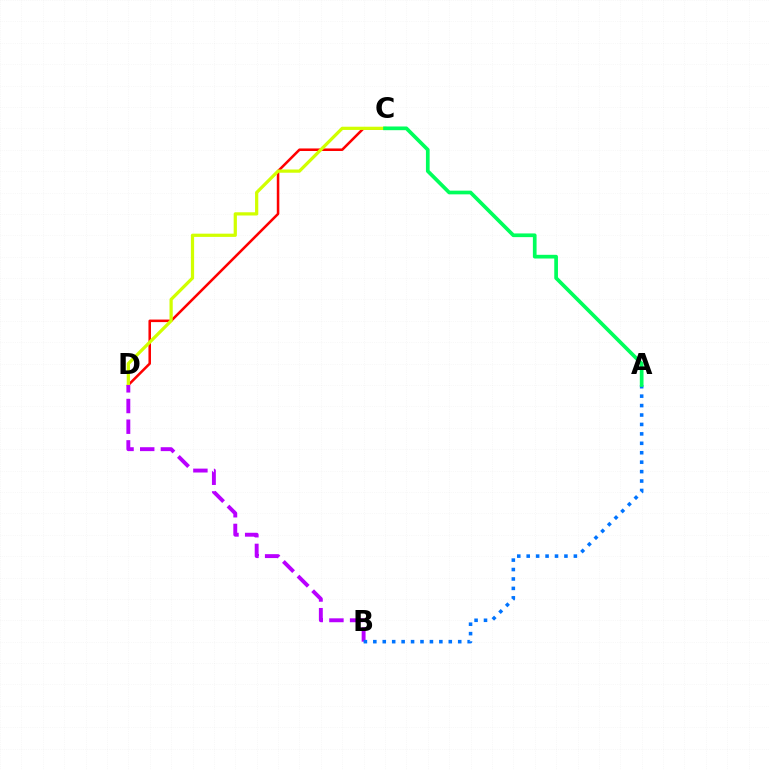{('C', 'D'): [{'color': '#ff0000', 'line_style': 'solid', 'thickness': 1.83}, {'color': '#d1ff00', 'line_style': 'solid', 'thickness': 2.33}], ('B', 'D'): [{'color': '#b900ff', 'line_style': 'dashed', 'thickness': 2.81}], ('A', 'B'): [{'color': '#0074ff', 'line_style': 'dotted', 'thickness': 2.56}], ('A', 'C'): [{'color': '#00ff5c', 'line_style': 'solid', 'thickness': 2.66}]}